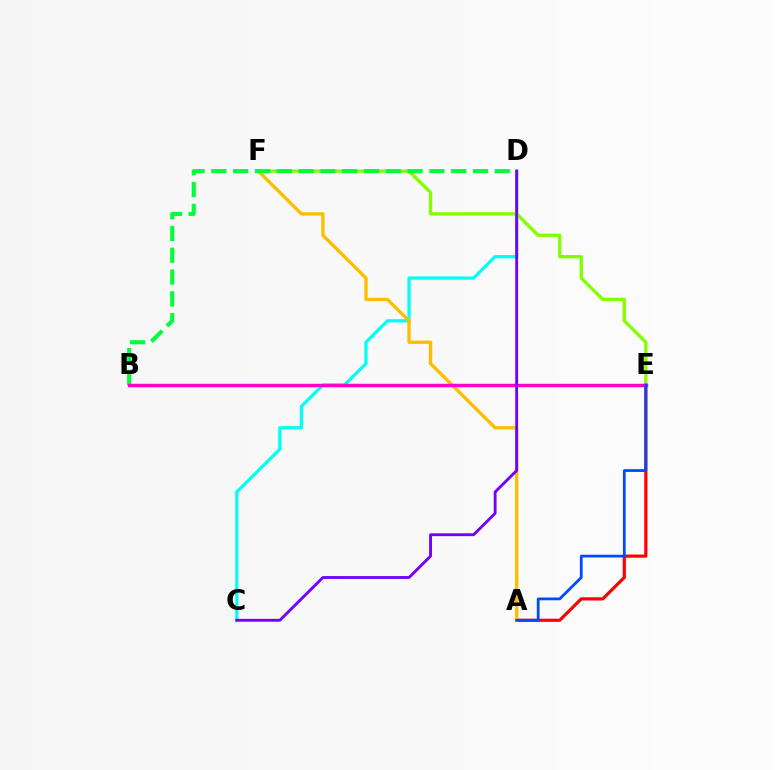{('A', 'E'): [{'color': '#ff0000', 'line_style': 'solid', 'thickness': 2.3}, {'color': '#004bff', 'line_style': 'solid', 'thickness': 1.99}], ('C', 'D'): [{'color': '#00fff6', 'line_style': 'solid', 'thickness': 2.34}, {'color': '#7200ff', 'line_style': 'solid', 'thickness': 2.06}], ('A', 'F'): [{'color': '#ffbd00', 'line_style': 'solid', 'thickness': 2.4}], ('E', 'F'): [{'color': '#84ff00', 'line_style': 'solid', 'thickness': 2.4}], ('B', 'D'): [{'color': '#00ff39', 'line_style': 'dashed', 'thickness': 2.96}], ('B', 'E'): [{'color': '#ff00cf', 'line_style': 'solid', 'thickness': 2.48}]}